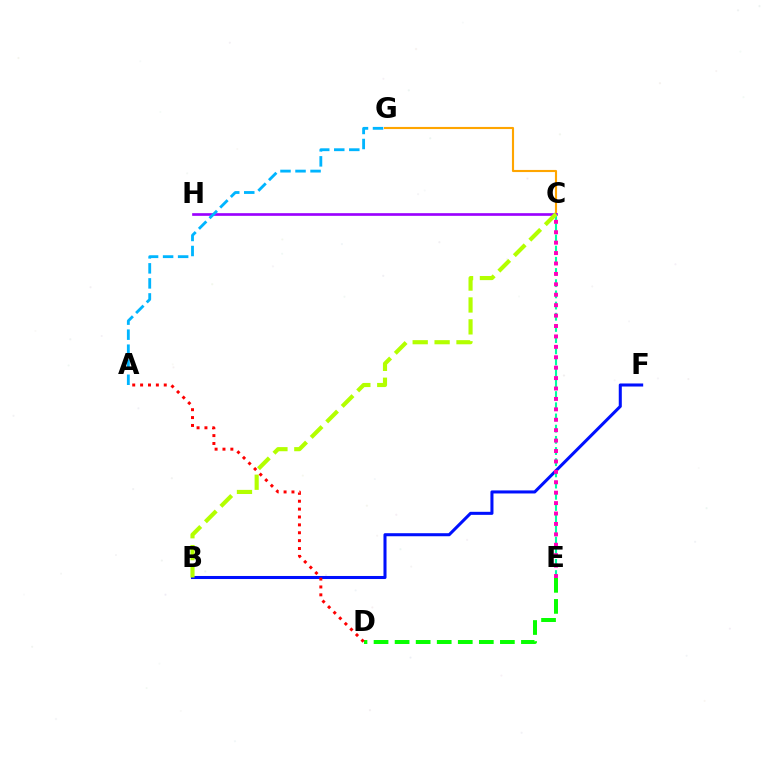{('C', 'E'): [{'color': '#00ff9d', 'line_style': 'dashed', 'thickness': 1.52}, {'color': '#ff00bd', 'line_style': 'dotted', 'thickness': 2.83}], ('D', 'E'): [{'color': '#08ff00', 'line_style': 'dashed', 'thickness': 2.86}], ('C', 'G'): [{'color': '#ffa500', 'line_style': 'solid', 'thickness': 1.53}], ('B', 'F'): [{'color': '#0010ff', 'line_style': 'solid', 'thickness': 2.19}], ('C', 'H'): [{'color': '#9b00ff', 'line_style': 'solid', 'thickness': 1.92}], ('A', 'D'): [{'color': '#ff0000', 'line_style': 'dotted', 'thickness': 2.14}], ('A', 'G'): [{'color': '#00b5ff', 'line_style': 'dashed', 'thickness': 2.04}], ('B', 'C'): [{'color': '#b3ff00', 'line_style': 'dashed', 'thickness': 2.98}]}